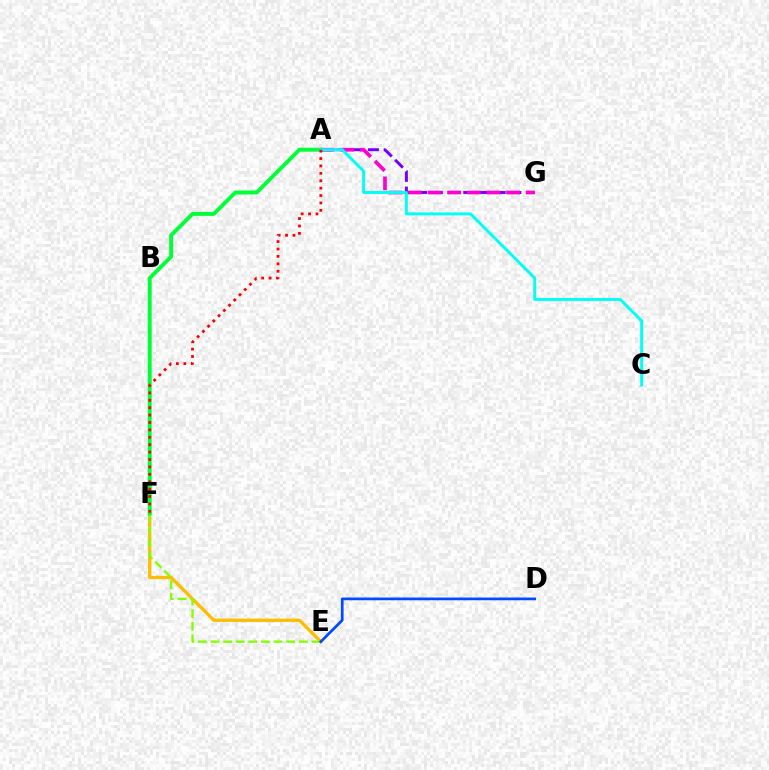{('E', 'F'): [{'color': '#ffbd00', 'line_style': 'solid', 'thickness': 2.39}, {'color': '#84ff00', 'line_style': 'dashed', 'thickness': 1.71}], ('D', 'E'): [{'color': '#004bff', 'line_style': 'solid', 'thickness': 1.96}], ('A', 'G'): [{'color': '#7200ff', 'line_style': 'dashed', 'thickness': 2.13}, {'color': '#ff00cf', 'line_style': 'dashed', 'thickness': 2.66}], ('A', 'F'): [{'color': '#00ff39', 'line_style': 'solid', 'thickness': 2.82}, {'color': '#ff0000', 'line_style': 'dotted', 'thickness': 2.01}], ('A', 'C'): [{'color': '#00fff6', 'line_style': 'solid', 'thickness': 2.13}]}